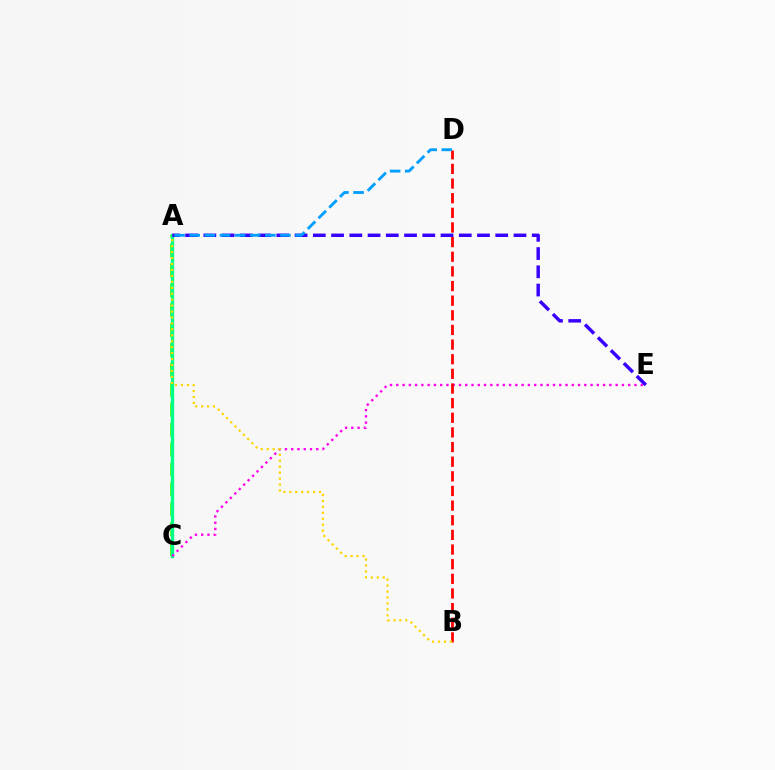{('A', 'C'): [{'color': '#4fff00', 'line_style': 'dashed', 'thickness': 2.7}, {'color': '#00ff86', 'line_style': 'solid', 'thickness': 2.42}], ('C', 'E'): [{'color': '#ff00ed', 'line_style': 'dotted', 'thickness': 1.7}], ('A', 'E'): [{'color': '#3700ff', 'line_style': 'dashed', 'thickness': 2.48}], ('B', 'D'): [{'color': '#ff0000', 'line_style': 'dashed', 'thickness': 1.99}], ('A', 'D'): [{'color': '#009eff', 'line_style': 'dashed', 'thickness': 2.05}], ('A', 'B'): [{'color': '#ffd500', 'line_style': 'dotted', 'thickness': 1.61}]}